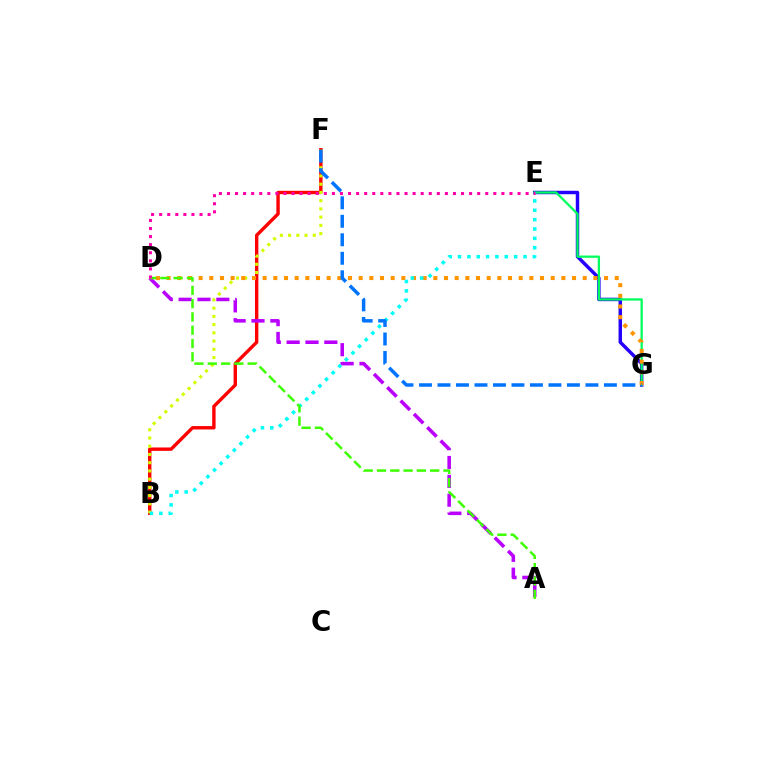{('B', 'F'): [{'color': '#ff0000', 'line_style': 'solid', 'thickness': 2.44}, {'color': '#d1ff00', 'line_style': 'dotted', 'thickness': 2.24}], ('E', 'G'): [{'color': '#2500ff', 'line_style': 'solid', 'thickness': 2.49}, {'color': '#00ff5c', 'line_style': 'solid', 'thickness': 1.65}], ('A', 'D'): [{'color': '#b900ff', 'line_style': 'dashed', 'thickness': 2.56}, {'color': '#3dff00', 'line_style': 'dashed', 'thickness': 1.81}], ('D', 'G'): [{'color': '#ff9400', 'line_style': 'dotted', 'thickness': 2.9}], ('B', 'E'): [{'color': '#00fff6', 'line_style': 'dotted', 'thickness': 2.54}], ('F', 'G'): [{'color': '#0074ff', 'line_style': 'dashed', 'thickness': 2.51}], ('D', 'E'): [{'color': '#ff00ac', 'line_style': 'dotted', 'thickness': 2.19}]}